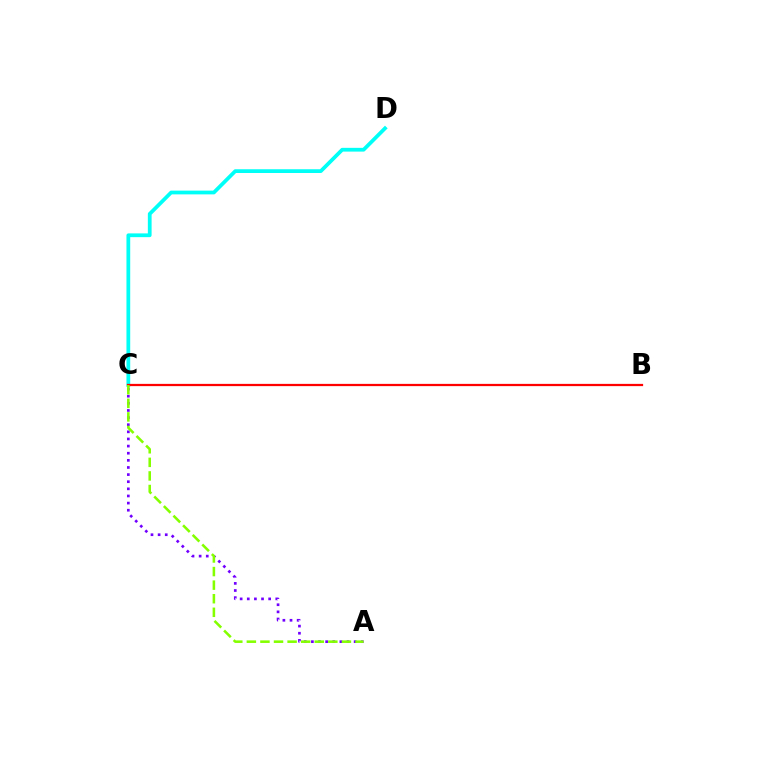{('C', 'D'): [{'color': '#00fff6', 'line_style': 'solid', 'thickness': 2.7}], ('A', 'C'): [{'color': '#7200ff', 'line_style': 'dotted', 'thickness': 1.94}, {'color': '#84ff00', 'line_style': 'dashed', 'thickness': 1.84}], ('B', 'C'): [{'color': '#ff0000', 'line_style': 'solid', 'thickness': 1.62}]}